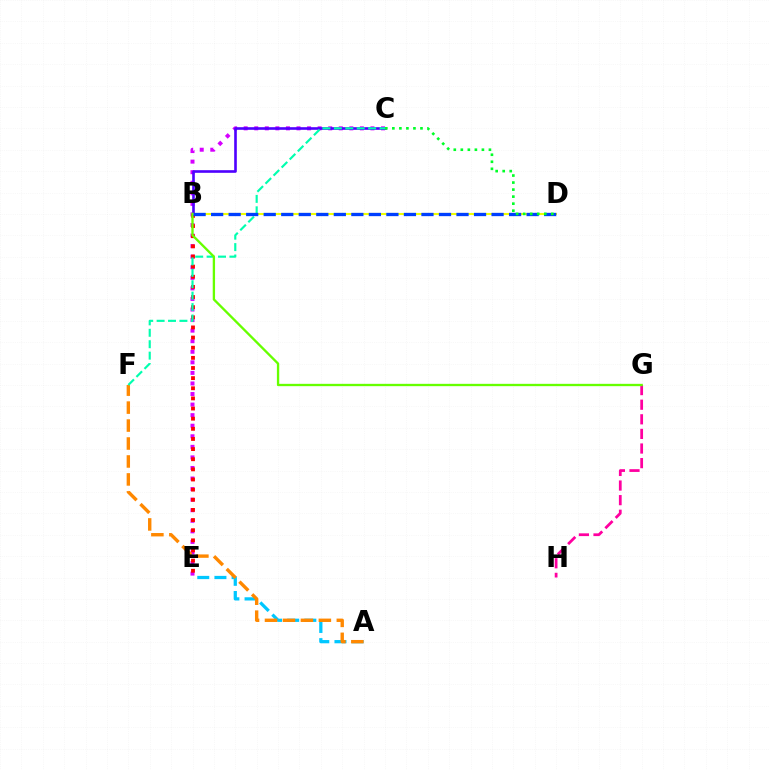{('C', 'E'): [{'color': '#d600ff', 'line_style': 'dotted', 'thickness': 2.87}], ('A', 'E'): [{'color': '#00c7ff', 'line_style': 'dashed', 'thickness': 2.33}], ('B', 'C'): [{'color': '#4f00ff', 'line_style': 'solid', 'thickness': 1.89}], ('B', 'E'): [{'color': '#ff0000', 'line_style': 'dotted', 'thickness': 2.75}], ('A', 'F'): [{'color': '#ff8800', 'line_style': 'dashed', 'thickness': 2.44}], ('B', 'D'): [{'color': '#eeff00', 'line_style': 'solid', 'thickness': 1.5}, {'color': '#003fff', 'line_style': 'dashed', 'thickness': 2.38}], ('G', 'H'): [{'color': '#ff00a0', 'line_style': 'dashed', 'thickness': 1.98}], ('C', 'F'): [{'color': '#00ffaf', 'line_style': 'dashed', 'thickness': 1.55}], ('B', 'G'): [{'color': '#66ff00', 'line_style': 'solid', 'thickness': 1.68}], ('C', 'D'): [{'color': '#00ff27', 'line_style': 'dotted', 'thickness': 1.91}]}